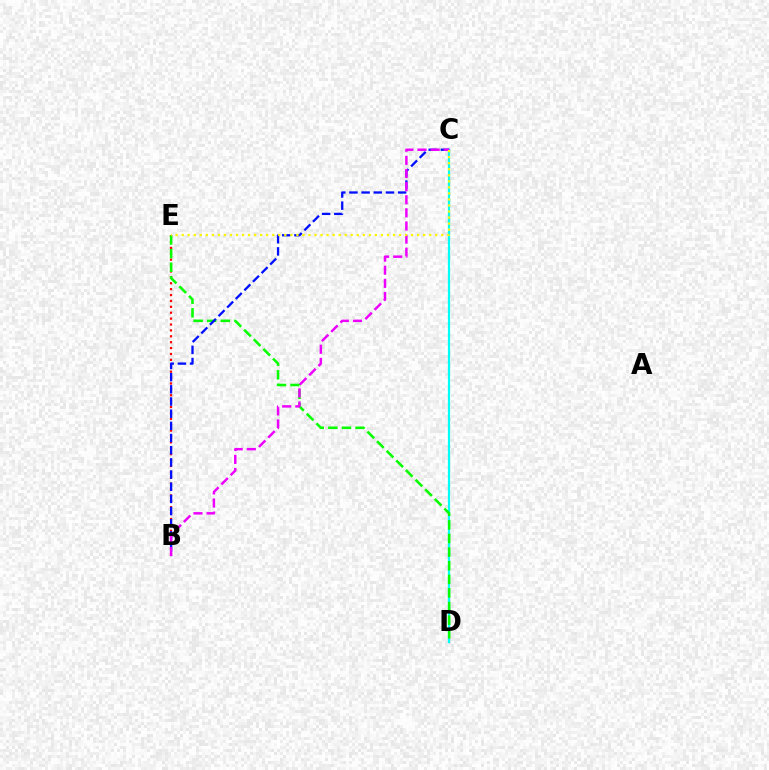{('C', 'D'): [{'color': '#00fff6', 'line_style': 'solid', 'thickness': 1.61}], ('B', 'E'): [{'color': '#ff0000', 'line_style': 'dotted', 'thickness': 1.6}], ('D', 'E'): [{'color': '#08ff00', 'line_style': 'dashed', 'thickness': 1.85}], ('B', 'C'): [{'color': '#0010ff', 'line_style': 'dashed', 'thickness': 1.65}, {'color': '#ee00ff', 'line_style': 'dashed', 'thickness': 1.78}], ('C', 'E'): [{'color': '#fcf500', 'line_style': 'dotted', 'thickness': 1.64}]}